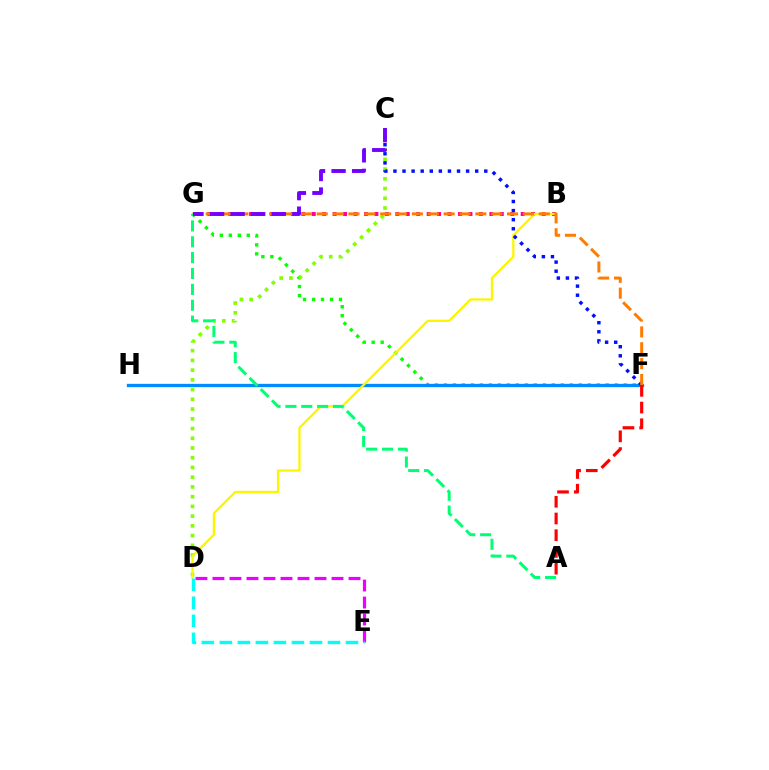{('F', 'G'): [{'color': '#08ff00', 'line_style': 'dotted', 'thickness': 2.44}, {'color': '#ff7c00', 'line_style': 'dashed', 'thickness': 2.15}], ('D', 'E'): [{'color': '#ee00ff', 'line_style': 'dashed', 'thickness': 2.31}, {'color': '#00fff6', 'line_style': 'dashed', 'thickness': 2.45}], ('B', 'G'): [{'color': '#ff0094', 'line_style': 'dotted', 'thickness': 2.84}], ('F', 'H'): [{'color': '#008cff', 'line_style': 'solid', 'thickness': 2.39}], ('C', 'D'): [{'color': '#84ff00', 'line_style': 'dotted', 'thickness': 2.64}], ('B', 'D'): [{'color': '#fcf500', 'line_style': 'solid', 'thickness': 1.64}], ('C', 'F'): [{'color': '#0010ff', 'line_style': 'dotted', 'thickness': 2.47}], ('A', 'G'): [{'color': '#00ff74', 'line_style': 'dashed', 'thickness': 2.15}], ('C', 'G'): [{'color': '#7200ff', 'line_style': 'dashed', 'thickness': 2.79}], ('A', 'F'): [{'color': '#ff0000', 'line_style': 'dashed', 'thickness': 2.27}]}